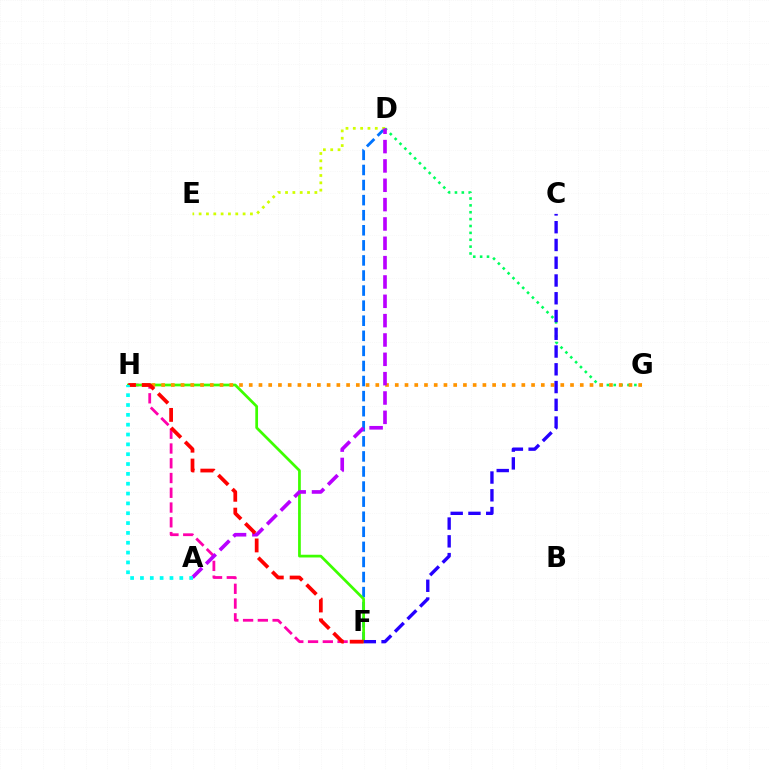{('D', 'G'): [{'color': '#00ff5c', 'line_style': 'dotted', 'thickness': 1.87}], ('F', 'H'): [{'color': '#ff00ac', 'line_style': 'dashed', 'thickness': 2.01}, {'color': '#3dff00', 'line_style': 'solid', 'thickness': 1.96}, {'color': '#ff0000', 'line_style': 'dashed', 'thickness': 2.69}], ('D', 'F'): [{'color': '#0074ff', 'line_style': 'dashed', 'thickness': 2.05}], ('G', 'H'): [{'color': '#ff9400', 'line_style': 'dotted', 'thickness': 2.65}], ('D', 'E'): [{'color': '#d1ff00', 'line_style': 'dotted', 'thickness': 1.99}], ('C', 'F'): [{'color': '#2500ff', 'line_style': 'dashed', 'thickness': 2.41}], ('A', 'D'): [{'color': '#b900ff', 'line_style': 'dashed', 'thickness': 2.63}], ('A', 'H'): [{'color': '#00fff6', 'line_style': 'dotted', 'thickness': 2.67}]}